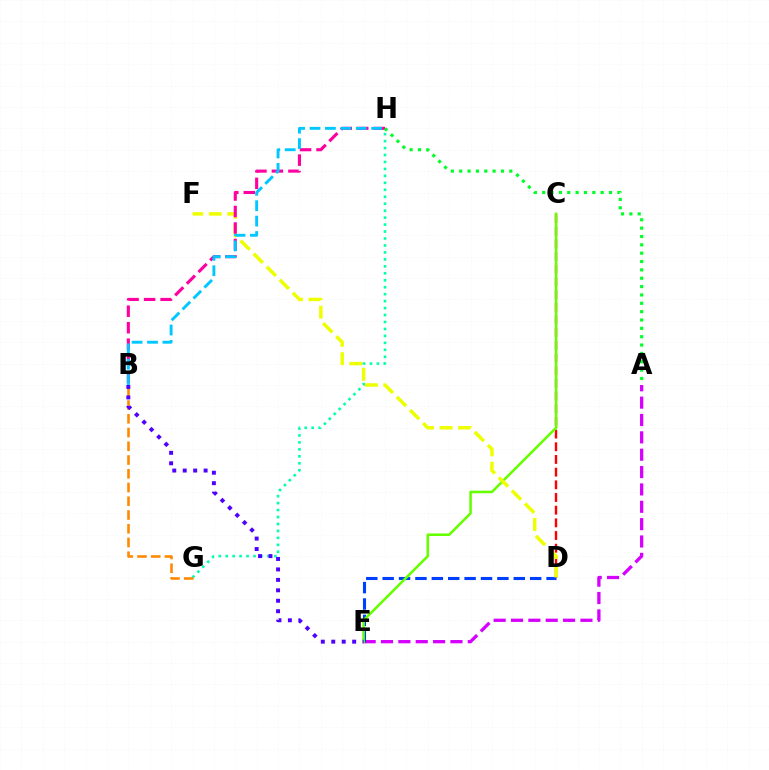{('A', 'E'): [{'color': '#d600ff', 'line_style': 'dashed', 'thickness': 2.36}], ('G', 'H'): [{'color': '#00ffaf', 'line_style': 'dotted', 'thickness': 1.89}], ('B', 'G'): [{'color': '#ff8800', 'line_style': 'dashed', 'thickness': 1.87}], ('C', 'D'): [{'color': '#ff0000', 'line_style': 'dashed', 'thickness': 1.72}], ('D', 'E'): [{'color': '#003fff', 'line_style': 'dashed', 'thickness': 2.23}], ('C', 'E'): [{'color': '#66ff00', 'line_style': 'solid', 'thickness': 1.84}], ('D', 'F'): [{'color': '#eeff00', 'line_style': 'dashed', 'thickness': 2.51}], ('B', 'H'): [{'color': '#ff00a0', 'line_style': 'dashed', 'thickness': 2.24}, {'color': '#00c7ff', 'line_style': 'dashed', 'thickness': 2.09}], ('A', 'H'): [{'color': '#00ff27', 'line_style': 'dotted', 'thickness': 2.27}], ('B', 'E'): [{'color': '#4f00ff', 'line_style': 'dotted', 'thickness': 2.84}]}